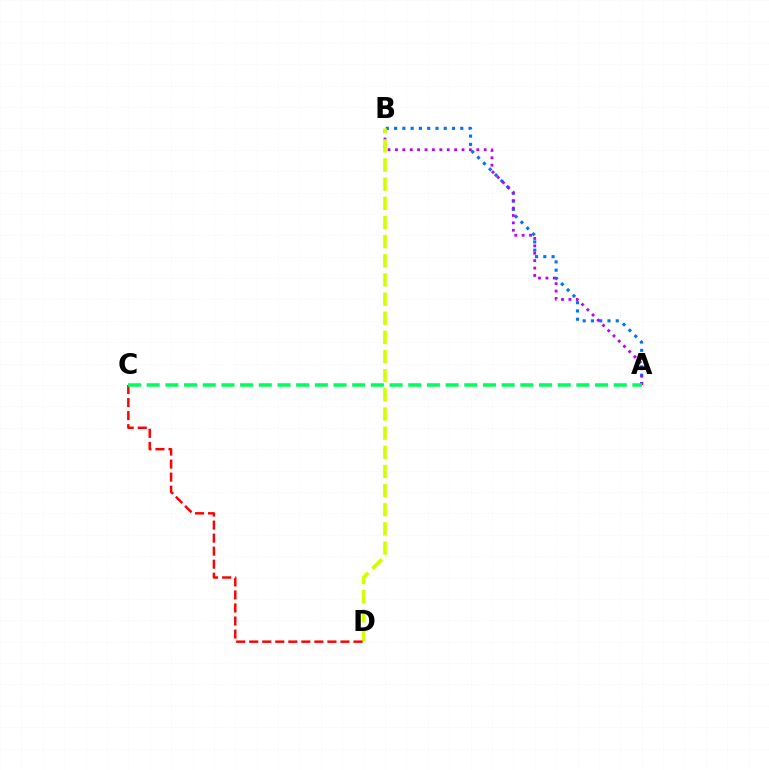{('A', 'B'): [{'color': '#0074ff', 'line_style': 'dotted', 'thickness': 2.25}, {'color': '#b900ff', 'line_style': 'dotted', 'thickness': 2.01}], ('B', 'D'): [{'color': '#d1ff00', 'line_style': 'dashed', 'thickness': 2.6}], ('C', 'D'): [{'color': '#ff0000', 'line_style': 'dashed', 'thickness': 1.77}], ('A', 'C'): [{'color': '#00ff5c', 'line_style': 'dashed', 'thickness': 2.54}]}